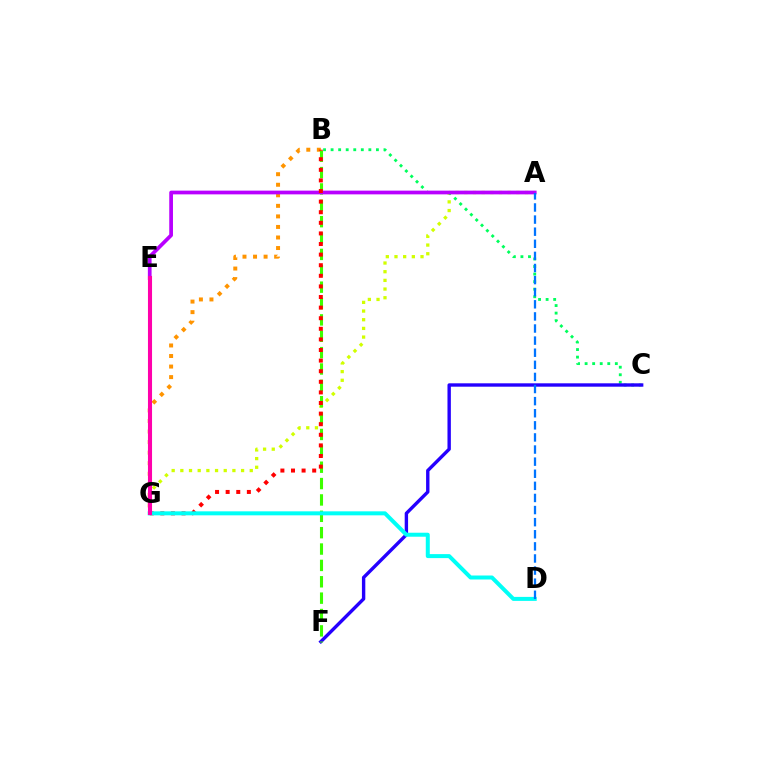{('B', 'G'): [{'color': '#ff9400', 'line_style': 'dotted', 'thickness': 2.87}, {'color': '#ff0000', 'line_style': 'dotted', 'thickness': 2.88}], ('A', 'G'): [{'color': '#d1ff00', 'line_style': 'dotted', 'thickness': 2.36}], ('B', 'C'): [{'color': '#00ff5c', 'line_style': 'dotted', 'thickness': 2.05}], ('C', 'F'): [{'color': '#2500ff', 'line_style': 'solid', 'thickness': 2.44}], ('B', 'F'): [{'color': '#3dff00', 'line_style': 'dashed', 'thickness': 2.22}], ('A', 'E'): [{'color': '#b900ff', 'line_style': 'solid', 'thickness': 2.68}], ('D', 'G'): [{'color': '#00fff6', 'line_style': 'solid', 'thickness': 2.88}], ('E', 'G'): [{'color': '#ff00ac', 'line_style': 'solid', 'thickness': 2.94}], ('A', 'D'): [{'color': '#0074ff', 'line_style': 'dashed', 'thickness': 1.64}]}